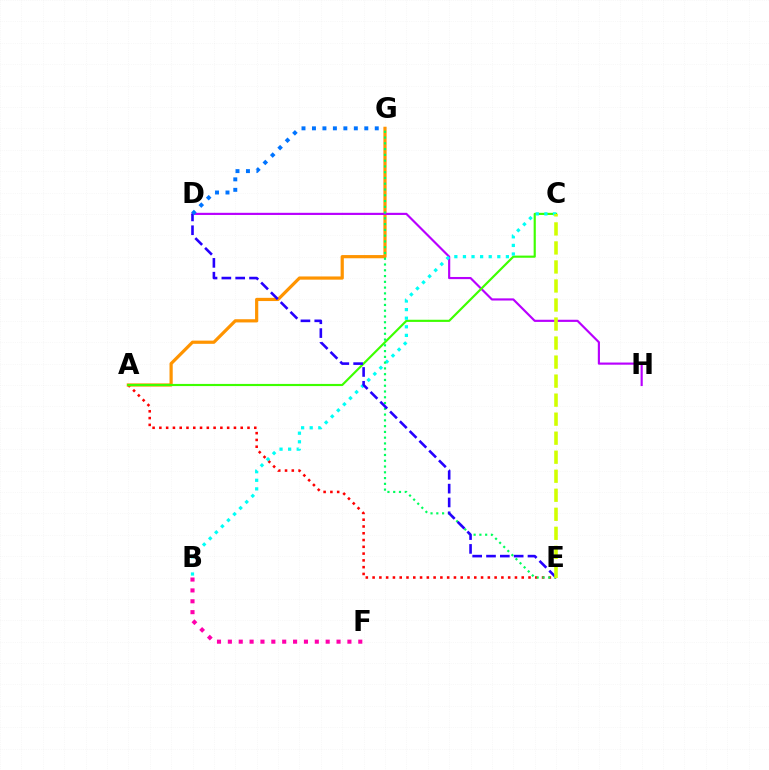{('A', 'E'): [{'color': '#ff0000', 'line_style': 'dotted', 'thickness': 1.84}], ('A', 'G'): [{'color': '#ff9400', 'line_style': 'solid', 'thickness': 2.31}], ('B', 'F'): [{'color': '#ff00ac', 'line_style': 'dotted', 'thickness': 2.95}], ('D', 'H'): [{'color': '#b900ff', 'line_style': 'solid', 'thickness': 1.55}], ('A', 'C'): [{'color': '#3dff00', 'line_style': 'solid', 'thickness': 1.55}], ('B', 'C'): [{'color': '#00fff6', 'line_style': 'dotted', 'thickness': 2.33}], ('E', 'G'): [{'color': '#00ff5c', 'line_style': 'dotted', 'thickness': 1.57}], ('D', 'E'): [{'color': '#2500ff', 'line_style': 'dashed', 'thickness': 1.88}], ('D', 'G'): [{'color': '#0074ff', 'line_style': 'dotted', 'thickness': 2.84}], ('C', 'E'): [{'color': '#d1ff00', 'line_style': 'dashed', 'thickness': 2.58}]}